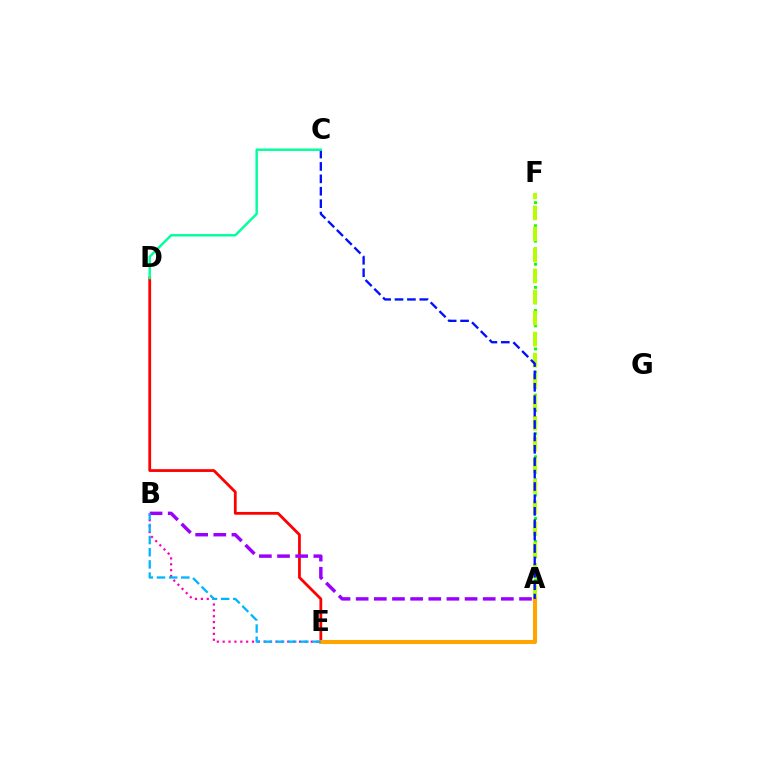{('A', 'F'): [{'color': '#08ff00', 'line_style': 'dotted', 'thickness': 2.09}, {'color': '#b3ff00', 'line_style': 'dashed', 'thickness': 2.86}], ('D', 'E'): [{'color': '#ff0000', 'line_style': 'solid', 'thickness': 2.0}], ('A', 'E'): [{'color': '#ffa500', 'line_style': 'solid', 'thickness': 2.94}], ('A', 'C'): [{'color': '#0010ff', 'line_style': 'dashed', 'thickness': 1.68}], ('B', 'E'): [{'color': '#ff00bd', 'line_style': 'dotted', 'thickness': 1.6}, {'color': '#00b5ff', 'line_style': 'dashed', 'thickness': 1.65}], ('C', 'D'): [{'color': '#00ff9d', 'line_style': 'solid', 'thickness': 1.75}], ('A', 'B'): [{'color': '#9b00ff', 'line_style': 'dashed', 'thickness': 2.47}]}